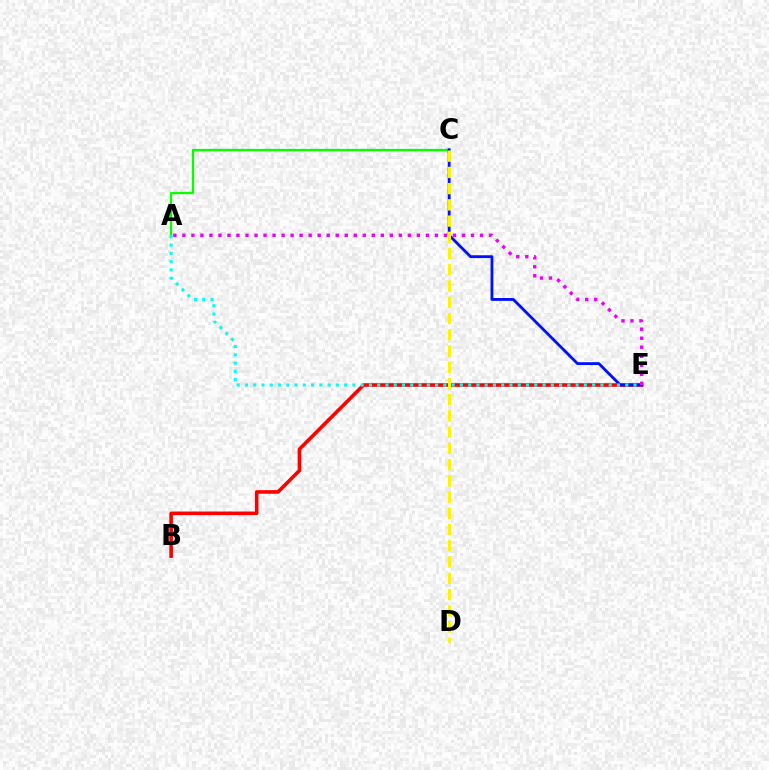{('A', 'C'): [{'color': '#08ff00', 'line_style': 'solid', 'thickness': 1.64}], ('B', 'E'): [{'color': '#ff0000', 'line_style': 'solid', 'thickness': 2.6}], ('C', 'E'): [{'color': '#0010ff', 'line_style': 'solid', 'thickness': 2.04}], ('C', 'D'): [{'color': '#fcf500', 'line_style': 'dashed', 'thickness': 2.21}], ('A', 'E'): [{'color': '#00fff6', 'line_style': 'dotted', 'thickness': 2.25}, {'color': '#ee00ff', 'line_style': 'dotted', 'thickness': 2.45}]}